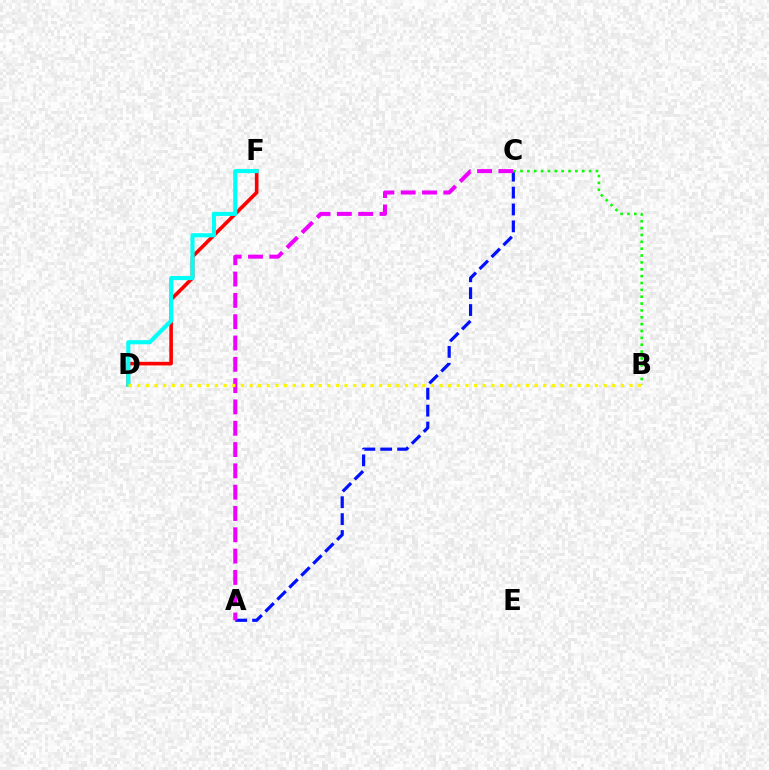{('A', 'C'): [{'color': '#0010ff', 'line_style': 'dashed', 'thickness': 2.3}, {'color': '#ee00ff', 'line_style': 'dashed', 'thickness': 2.9}], ('D', 'F'): [{'color': '#ff0000', 'line_style': 'solid', 'thickness': 2.61}, {'color': '#00fff6', 'line_style': 'solid', 'thickness': 2.96}], ('B', 'C'): [{'color': '#08ff00', 'line_style': 'dotted', 'thickness': 1.86}], ('B', 'D'): [{'color': '#fcf500', 'line_style': 'dotted', 'thickness': 2.35}]}